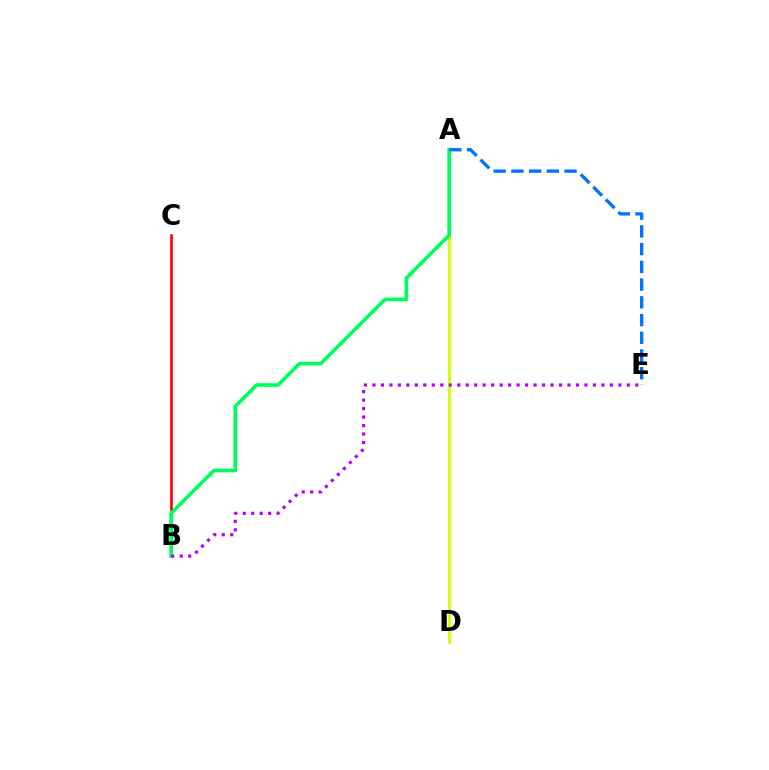{('B', 'C'): [{'color': '#ff0000', 'line_style': 'solid', 'thickness': 1.9}], ('A', 'D'): [{'color': '#d1ff00', 'line_style': 'solid', 'thickness': 2.06}], ('A', 'B'): [{'color': '#00ff5c', 'line_style': 'solid', 'thickness': 2.64}], ('A', 'E'): [{'color': '#0074ff', 'line_style': 'dashed', 'thickness': 2.41}], ('B', 'E'): [{'color': '#b900ff', 'line_style': 'dotted', 'thickness': 2.3}]}